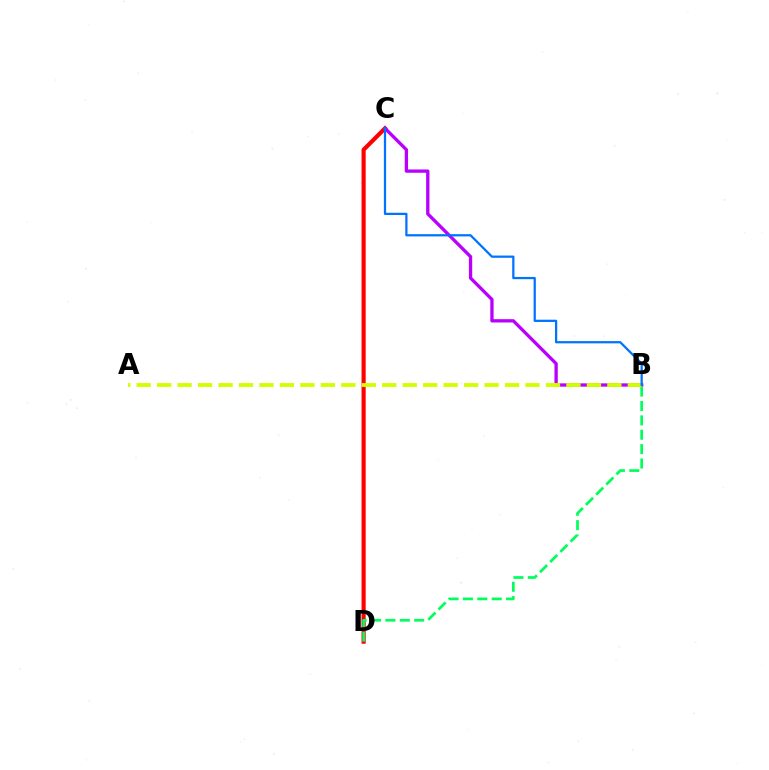{('C', 'D'): [{'color': '#ff0000', 'line_style': 'solid', 'thickness': 2.99}], ('B', 'D'): [{'color': '#00ff5c', 'line_style': 'dashed', 'thickness': 1.95}], ('B', 'C'): [{'color': '#b900ff', 'line_style': 'solid', 'thickness': 2.38}, {'color': '#0074ff', 'line_style': 'solid', 'thickness': 1.62}], ('A', 'B'): [{'color': '#d1ff00', 'line_style': 'dashed', 'thickness': 2.78}]}